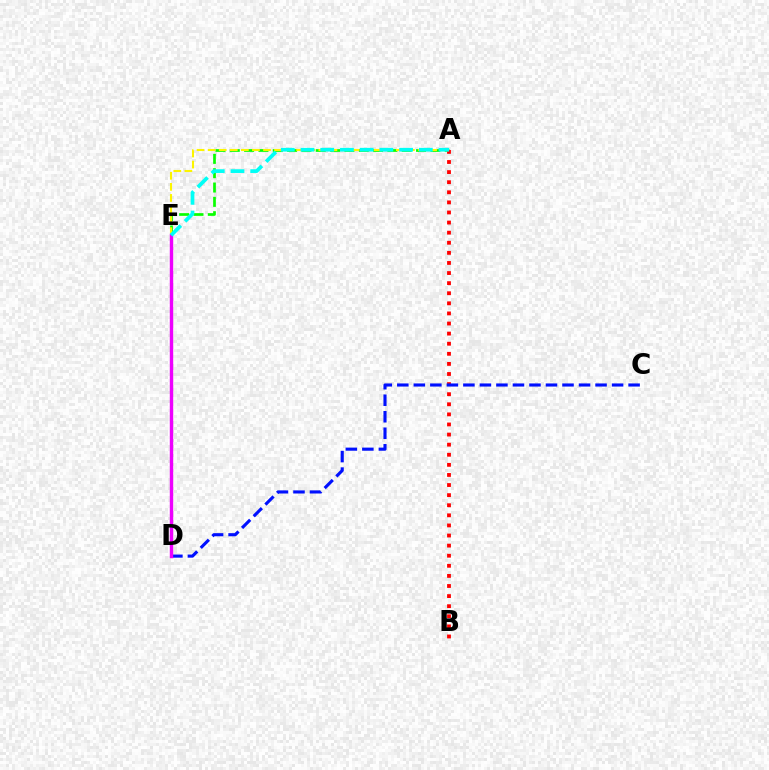{('A', 'E'): [{'color': '#08ff00', 'line_style': 'dashed', 'thickness': 1.95}, {'color': '#fcf500', 'line_style': 'dashed', 'thickness': 1.5}, {'color': '#00fff6', 'line_style': 'dashed', 'thickness': 2.68}], ('A', 'B'): [{'color': '#ff0000', 'line_style': 'dotted', 'thickness': 2.74}], ('C', 'D'): [{'color': '#0010ff', 'line_style': 'dashed', 'thickness': 2.24}], ('D', 'E'): [{'color': '#ee00ff', 'line_style': 'solid', 'thickness': 2.46}]}